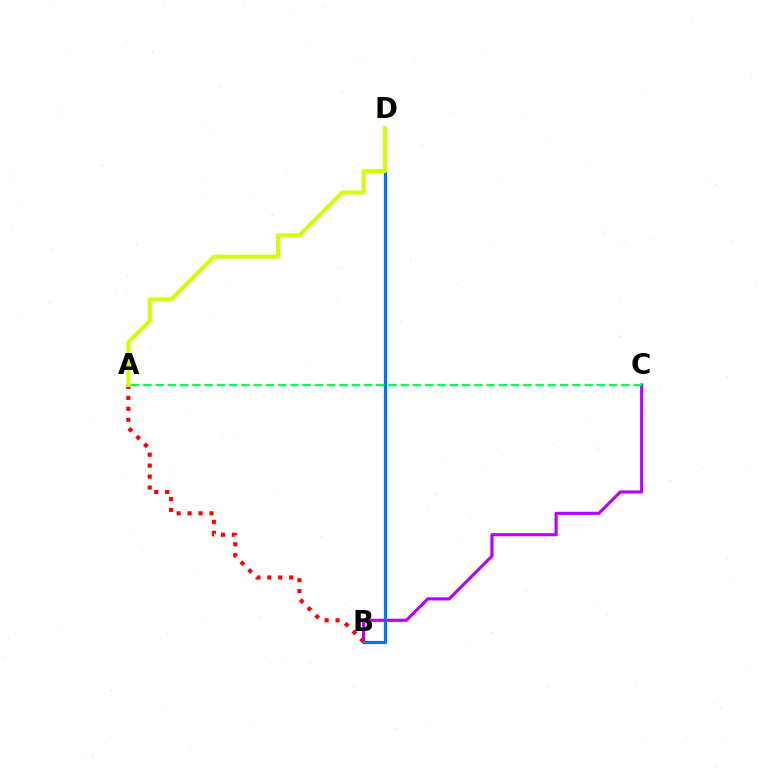{('B', 'C'): [{'color': '#b900ff', 'line_style': 'solid', 'thickness': 2.26}], ('A', 'B'): [{'color': '#ff0000', 'line_style': 'dotted', 'thickness': 2.97}], ('B', 'D'): [{'color': '#0074ff', 'line_style': 'solid', 'thickness': 2.32}], ('A', 'C'): [{'color': '#00ff5c', 'line_style': 'dashed', 'thickness': 1.67}], ('A', 'D'): [{'color': '#d1ff00', 'line_style': 'solid', 'thickness': 2.88}]}